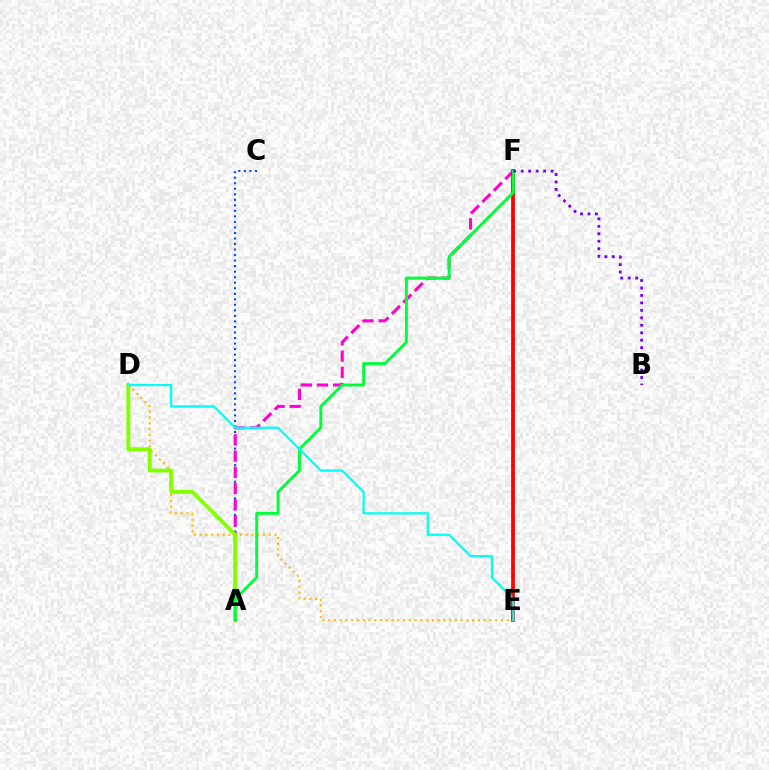{('A', 'C'): [{'color': '#004bff', 'line_style': 'dotted', 'thickness': 1.5}], ('D', 'E'): [{'color': '#ffbd00', 'line_style': 'dotted', 'thickness': 1.57}, {'color': '#00fff6', 'line_style': 'solid', 'thickness': 1.62}], ('A', 'F'): [{'color': '#ff00cf', 'line_style': 'dashed', 'thickness': 2.2}, {'color': '#00ff39', 'line_style': 'solid', 'thickness': 2.11}], ('A', 'D'): [{'color': '#84ff00', 'line_style': 'solid', 'thickness': 2.78}], ('E', 'F'): [{'color': '#ff0000', 'line_style': 'solid', 'thickness': 2.71}], ('B', 'F'): [{'color': '#7200ff', 'line_style': 'dotted', 'thickness': 2.03}]}